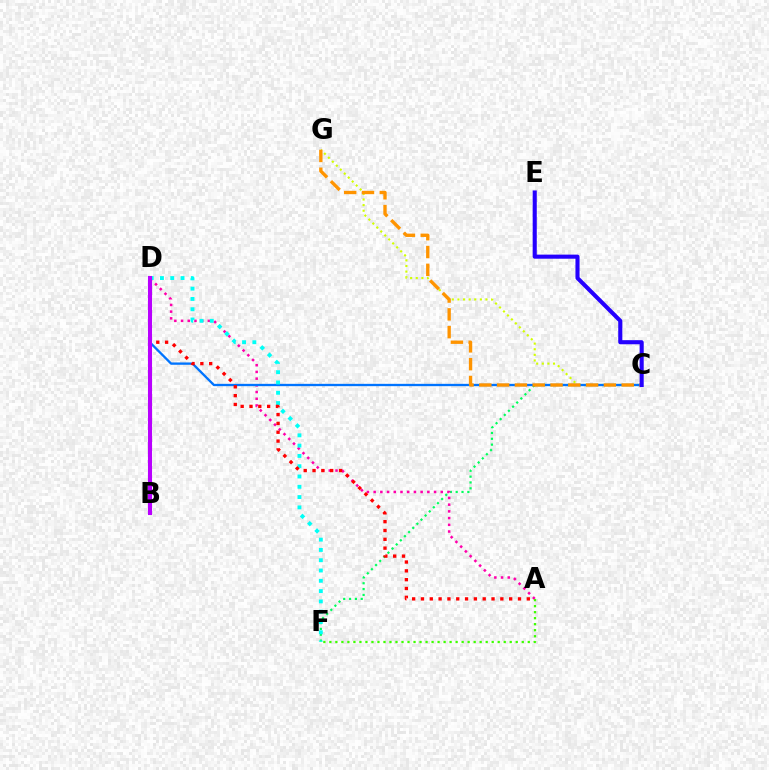{('C', 'G'): [{'color': '#d1ff00', 'line_style': 'dotted', 'thickness': 1.53}, {'color': '#ff9400', 'line_style': 'dashed', 'thickness': 2.42}], ('C', 'F'): [{'color': '#00ff5c', 'line_style': 'dotted', 'thickness': 1.59}], ('A', 'D'): [{'color': '#ff00ac', 'line_style': 'dotted', 'thickness': 1.82}, {'color': '#ff0000', 'line_style': 'dotted', 'thickness': 2.4}], ('C', 'D'): [{'color': '#0074ff', 'line_style': 'solid', 'thickness': 1.67}], ('D', 'F'): [{'color': '#00fff6', 'line_style': 'dotted', 'thickness': 2.8}], ('A', 'F'): [{'color': '#3dff00', 'line_style': 'dotted', 'thickness': 1.63}], ('B', 'D'): [{'color': '#b900ff', 'line_style': 'solid', 'thickness': 2.94}], ('C', 'E'): [{'color': '#2500ff', 'line_style': 'solid', 'thickness': 2.95}]}